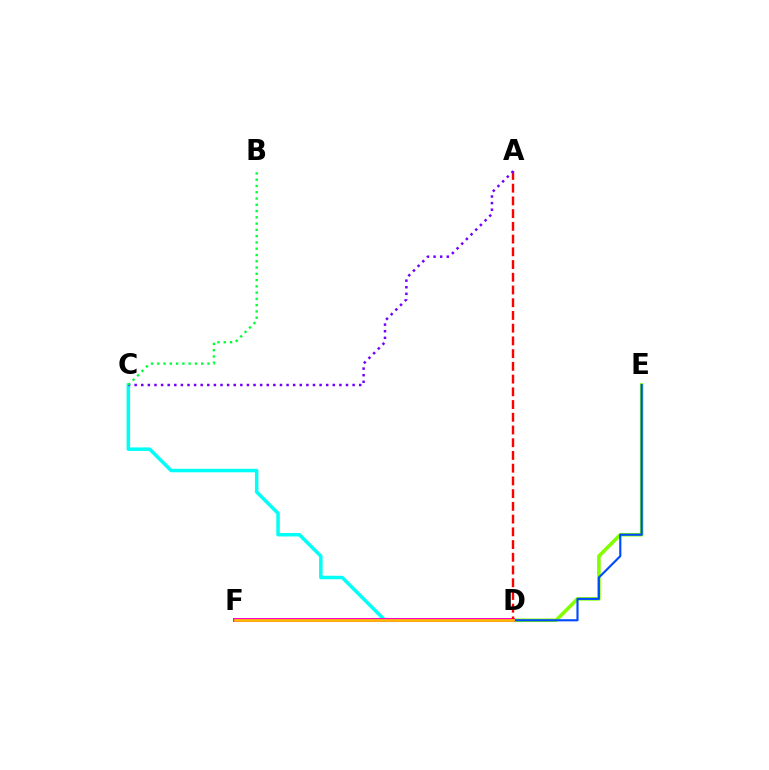{('C', 'D'): [{'color': '#00fff6', 'line_style': 'solid', 'thickness': 2.51}], ('D', 'E'): [{'color': '#84ff00', 'line_style': 'solid', 'thickness': 2.58}, {'color': '#004bff', 'line_style': 'solid', 'thickness': 1.54}], ('D', 'F'): [{'color': '#ff00cf', 'line_style': 'solid', 'thickness': 2.88}, {'color': '#ffbd00', 'line_style': 'solid', 'thickness': 1.96}], ('A', 'D'): [{'color': '#ff0000', 'line_style': 'dashed', 'thickness': 1.73}], ('A', 'C'): [{'color': '#7200ff', 'line_style': 'dotted', 'thickness': 1.79}], ('B', 'C'): [{'color': '#00ff39', 'line_style': 'dotted', 'thickness': 1.7}]}